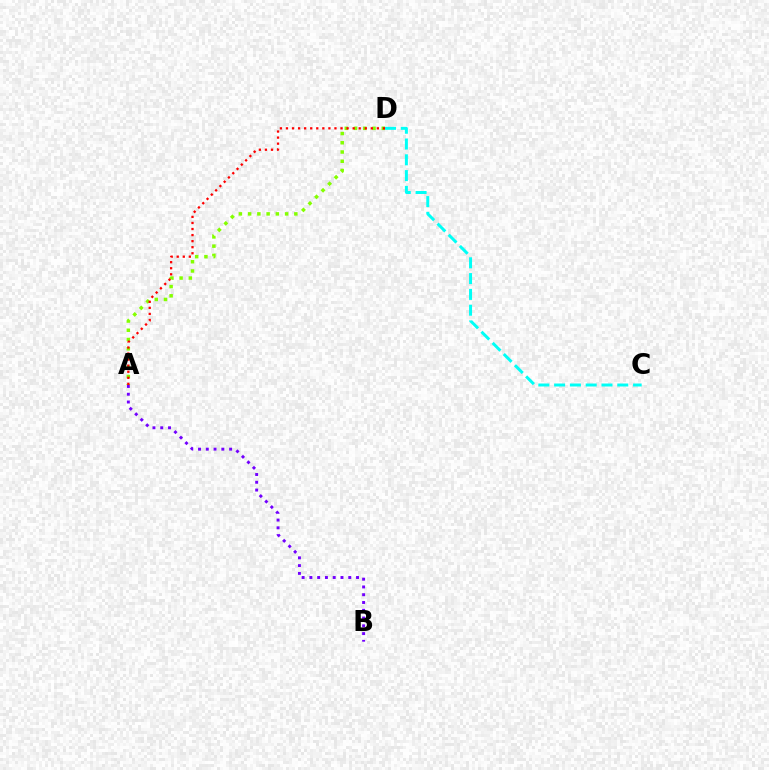{('A', 'D'): [{'color': '#84ff00', 'line_style': 'dotted', 'thickness': 2.51}, {'color': '#ff0000', 'line_style': 'dotted', 'thickness': 1.65}], ('A', 'B'): [{'color': '#7200ff', 'line_style': 'dotted', 'thickness': 2.11}], ('C', 'D'): [{'color': '#00fff6', 'line_style': 'dashed', 'thickness': 2.14}]}